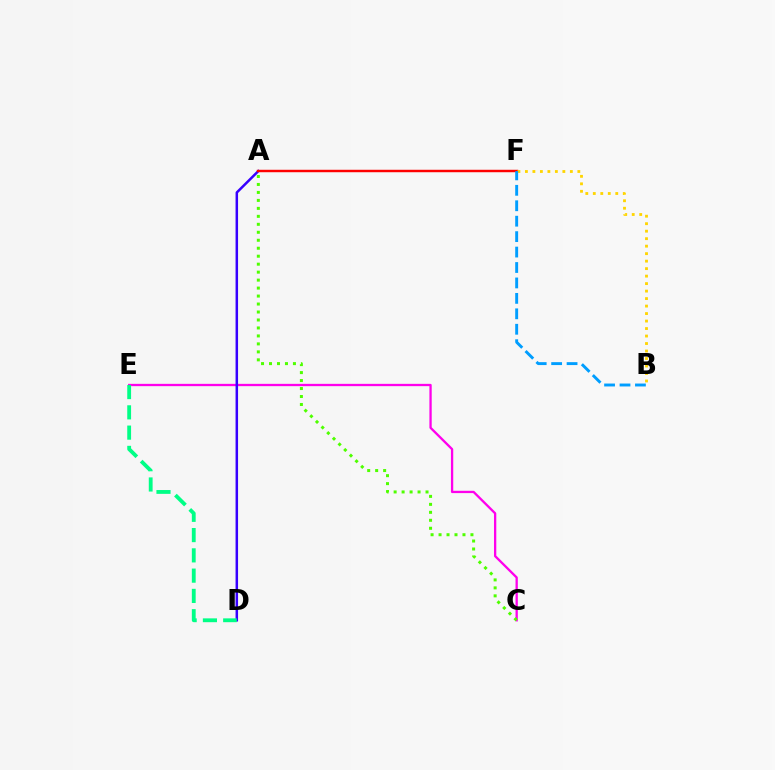{('C', 'E'): [{'color': '#ff00ed', 'line_style': 'solid', 'thickness': 1.66}], ('A', 'C'): [{'color': '#4fff00', 'line_style': 'dotted', 'thickness': 2.17}], ('A', 'D'): [{'color': '#3700ff', 'line_style': 'solid', 'thickness': 1.81}], ('D', 'E'): [{'color': '#00ff86', 'line_style': 'dashed', 'thickness': 2.75}], ('A', 'F'): [{'color': '#ff0000', 'line_style': 'solid', 'thickness': 1.76}], ('B', 'F'): [{'color': '#ffd500', 'line_style': 'dotted', 'thickness': 2.04}, {'color': '#009eff', 'line_style': 'dashed', 'thickness': 2.1}]}